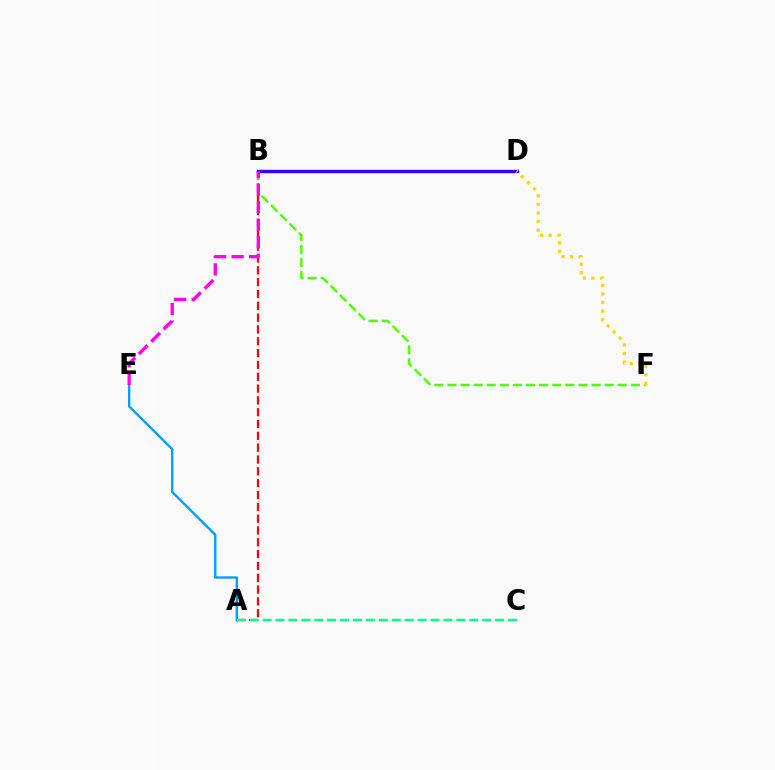{('A', 'E'): [{'color': '#009eff', 'line_style': 'solid', 'thickness': 1.7}], ('A', 'B'): [{'color': '#ff0000', 'line_style': 'dashed', 'thickness': 1.61}], ('B', 'F'): [{'color': '#4fff00', 'line_style': 'dashed', 'thickness': 1.78}], ('A', 'C'): [{'color': '#00ff86', 'line_style': 'dashed', 'thickness': 1.75}], ('B', 'D'): [{'color': '#3700ff', 'line_style': 'solid', 'thickness': 2.44}], ('D', 'F'): [{'color': '#ffd500', 'line_style': 'dotted', 'thickness': 2.33}], ('B', 'E'): [{'color': '#ff00ed', 'line_style': 'dashed', 'thickness': 2.38}]}